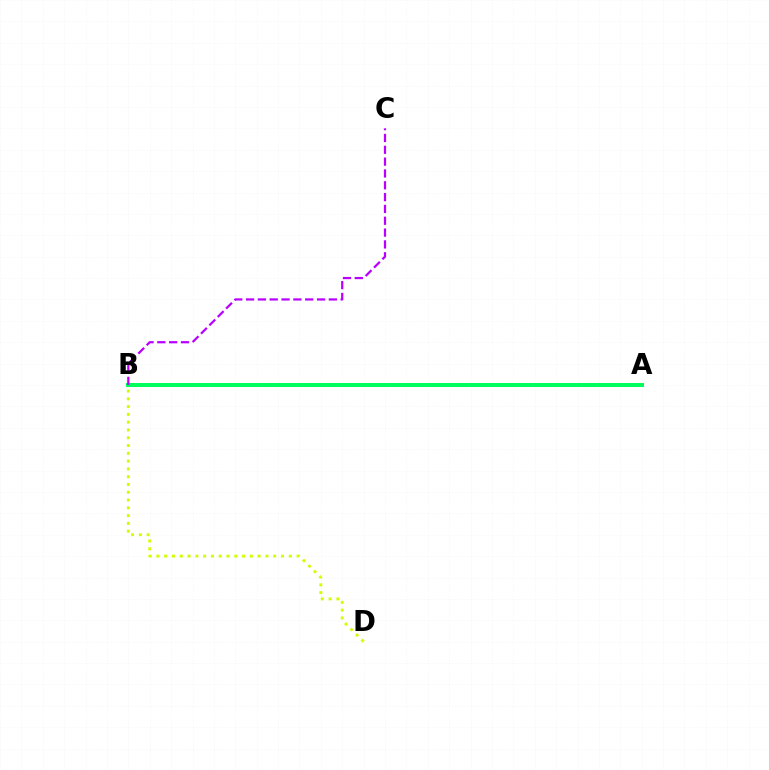{('B', 'D'): [{'color': '#d1ff00', 'line_style': 'dotted', 'thickness': 2.12}], ('A', 'B'): [{'color': '#ff0000', 'line_style': 'dotted', 'thickness': 2.85}, {'color': '#0074ff', 'line_style': 'dotted', 'thickness': 2.55}, {'color': '#00ff5c', 'line_style': 'solid', 'thickness': 2.88}], ('B', 'C'): [{'color': '#b900ff', 'line_style': 'dashed', 'thickness': 1.61}]}